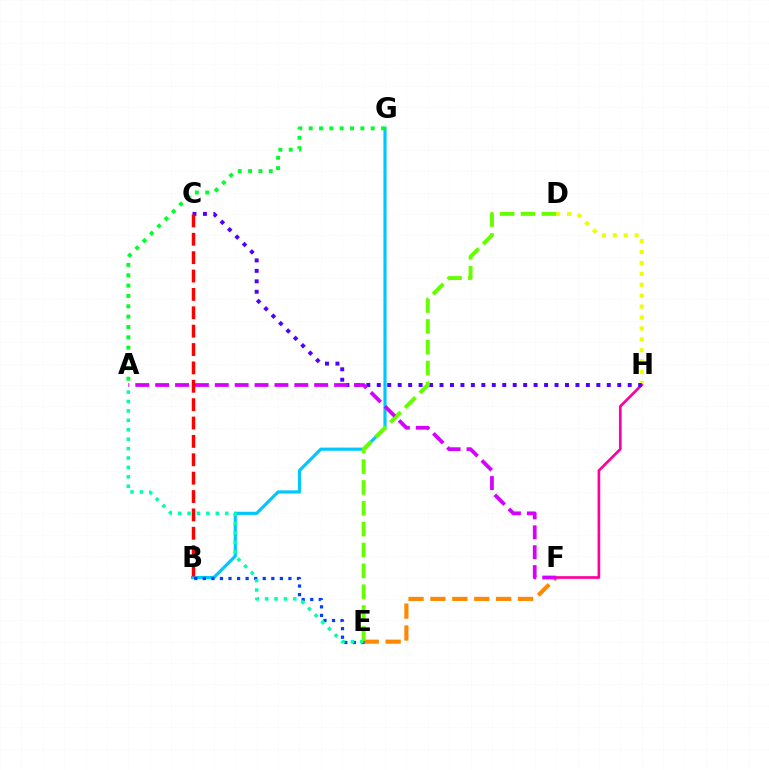{('D', 'H'): [{'color': '#eeff00', 'line_style': 'dotted', 'thickness': 2.96}], ('B', 'G'): [{'color': '#00c7ff', 'line_style': 'solid', 'thickness': 2.27}], ('A', 'G'): [{'color': '#00ff27', 'line_style': 'dotted', 'thickness': 2.81}], ('E', 'F'): [{'color': '#ff8800', 'line_style': 'dashed', 'thickness': 2.97}], ('B', 'E'): [{'color': '#003fff', 'line_style': 'dotted', 'thickness': 2.33}], ('F', 'H'): [{'color': '#ff00a0', 'line_style': 'solid', 'thickness': 1.93}], ('C', 'H'): [{'color': '#4f00ff', 'line_style': 'dotted', 'thickness': 2.84}], ('A', 'E'): [{'color': '#00ffaf', 'line_style': 'dotted', 'thickness': 2.56}], ('D', 'E'): [{'color': '#66ff00', 'line_style': 'dashed', 'thickness': 2.83}], ('A', 'F'): [{'color': '#d600ff', 'line_style': 'dashed', 'thickness': 2.7}], ('B', 'C'): [{'color': '#ff0000', 'line_style': 'dashed', 'thickness': 2.5}]}